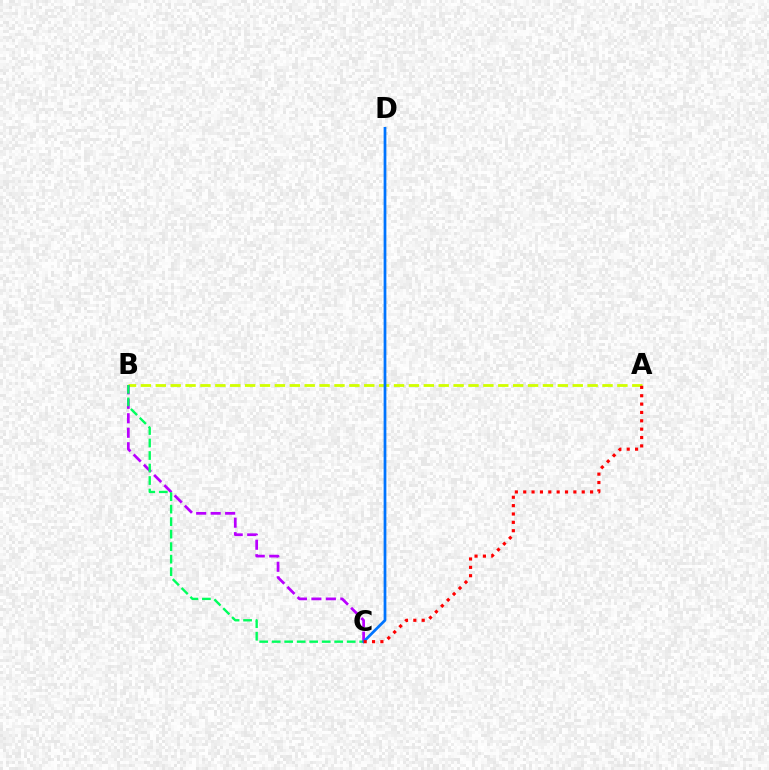{('A', 'B'): [{'color': '#d1ff00', 'line_style': 'dashed', 'thickness': 2.02}], ('B', 'C'): [{'color': '#b900ff', 'line_style': 'dashed', 'thickness': 1.97}, {'color': '#00ff5c', 'line_style': 'dashed', 'thickness': 1.7}], ('C', 'D'): [{'color': '#0074ff', 'line_style': 'solid', 'thickness': 1.98}], ('A', 'C'): [{'color': '#ff0000', 'line_style': 'dotted', 'thickness': 2.27}]}